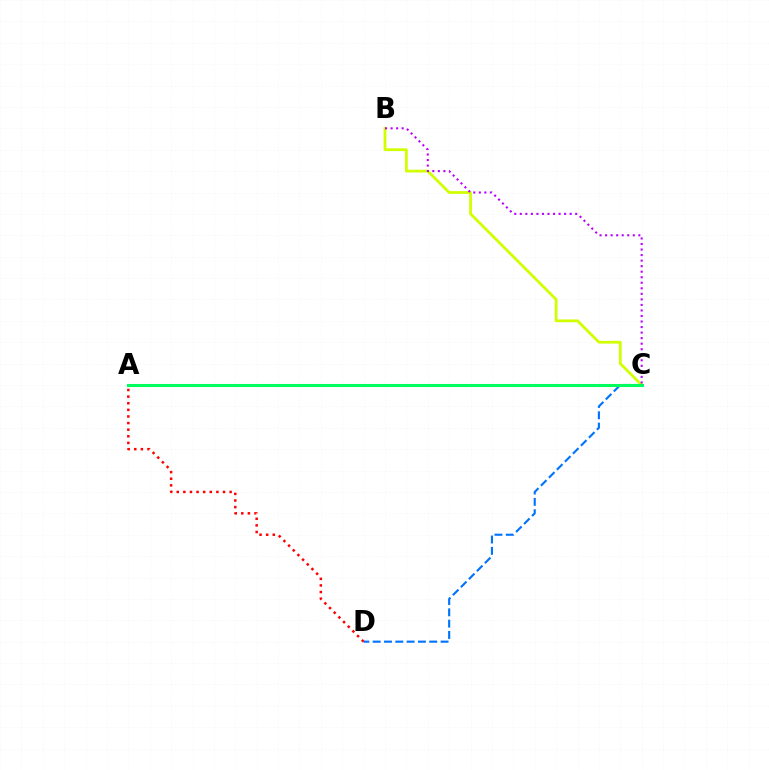{('C', 'D'): [{'color': '#0074ff', 'line_style': 'dashed', 'thickness': 1.54}], ('B', 'C'): [{'color': '#d1ff00', 'line_style': 'solid', 'thickness': 2.0}, {'color': '#b900ff', 'line_style': 'dotted', 'thickness': 1.5}], ('A', 'C'): [{'color': '#00ff5c', 'line_style': 'solid', 'thickness': 2.2}], ('A', 'D'): [{'color': '#ff0000', 'line_style': 'dotted', 'thickness': 1.8}]}